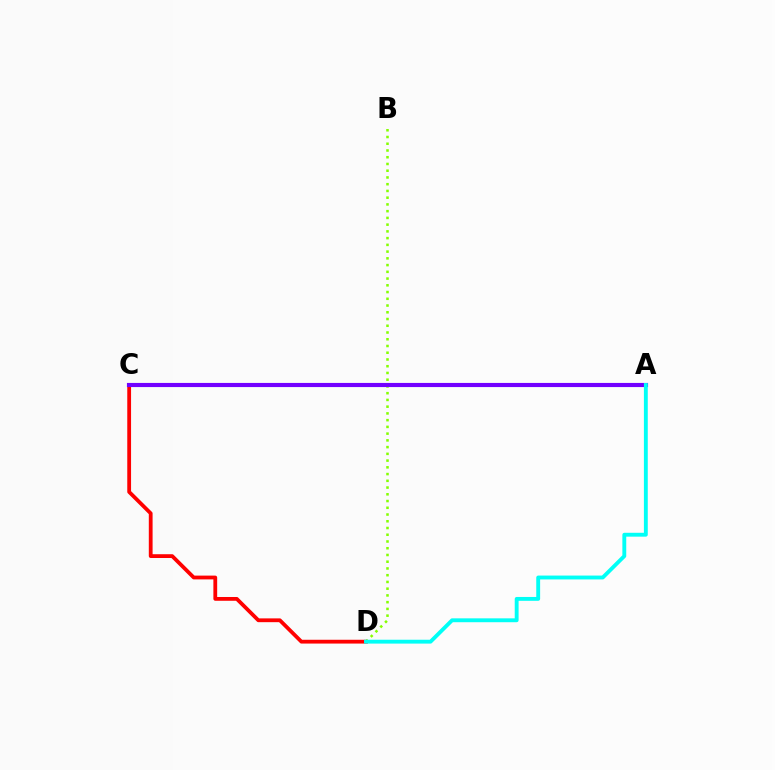{('C', 'D'): [{'color': '#ff0000', 'line_style': 'solid', 'thickness': 2.73}], ('B', 'D'): [{'color': '#84ff00', 'line_style': 'dotted', 'thickness': 1.83}], ('A', 'C'): [{'color': '#7200ff', 'line_style': 'solid', 'thickness': 2.98}], ('A', 'D'): [{'color': '#00fff6', 'line_style': 'solid', 'thickness': 2.78}]}